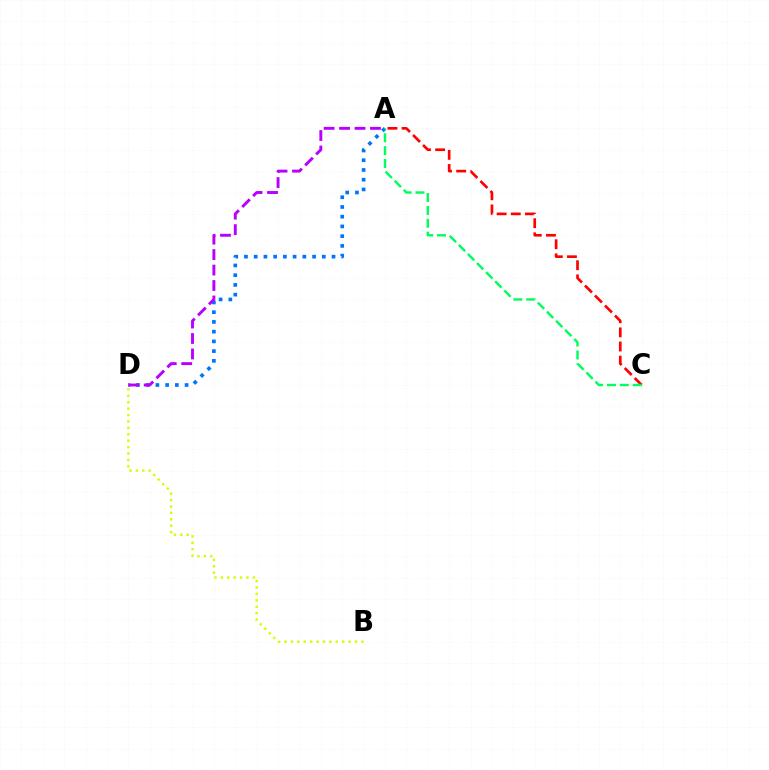{('A', 'D'): [{'color': '#0074ff', 'line_style': 'dotted', 'thickness': 2.64}, {'color': '#b900ff', 'line_style': 'dashed', 'thickness': 2.1}], ('A', 'C'): [{'color': '#ff0000', 'line_style': 'dashed', 'thickness': 1.92}, {'color': '#00ff5c', 'line_style': 'dashed', 'thickness': 1.75}], ('B', 'D'): [{'color': '#d1ff00', 'line_style': 'dotted', 'thickness': 1.74}]}